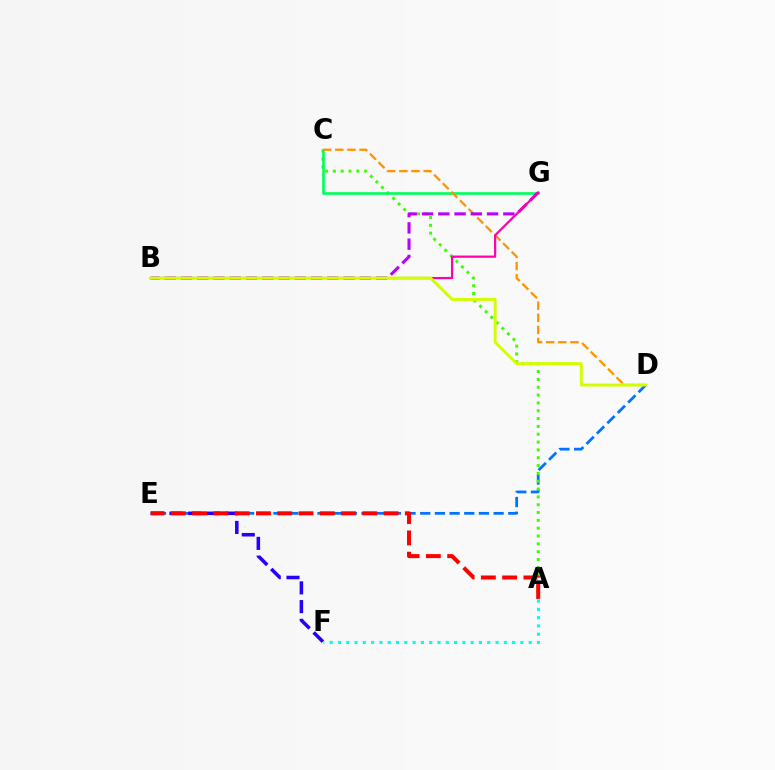{('D', 'E'): [{'color': '#0074ff', 'line_style': 'dashed', 'thickness': 1.99}], ('A', 'C'): [{'color': '#3dff00', 'line_style': 'dotted', 'thickness': 2.13}], ('A', 'F'): [{'color': '#00fff6', 'line_style': 'dotted', 'thickness': 2.25}], ('E', 'F'): [{'color': '#2500ff', 'line_style': 'dashed', 'thickness': 2.55}], ('C', 'G'): [{'color': '#00ff5c', 'line_style': 'solid', 'thickness': 1.9}], ('C', 'D'): [{'color': '#ff9400', 'line_style': 'dashed', 'thickness': 1.65}], ('B', 'G'): [{'color': '#b900ff', 'line_style': 'dashed', 'thickness': 2.21}, {'color': '#ff00ac', 'line_style': 'solid', 'thickness': 1.6}], ('A', 'E'): [{'color': '#ff0000', 'line_style': 'dashed', 'thickness': 2.89}], ('B', 'D'): [{'color': '#d1ff00', 'line_style': 'solid', 'thickness': 2.1}]}